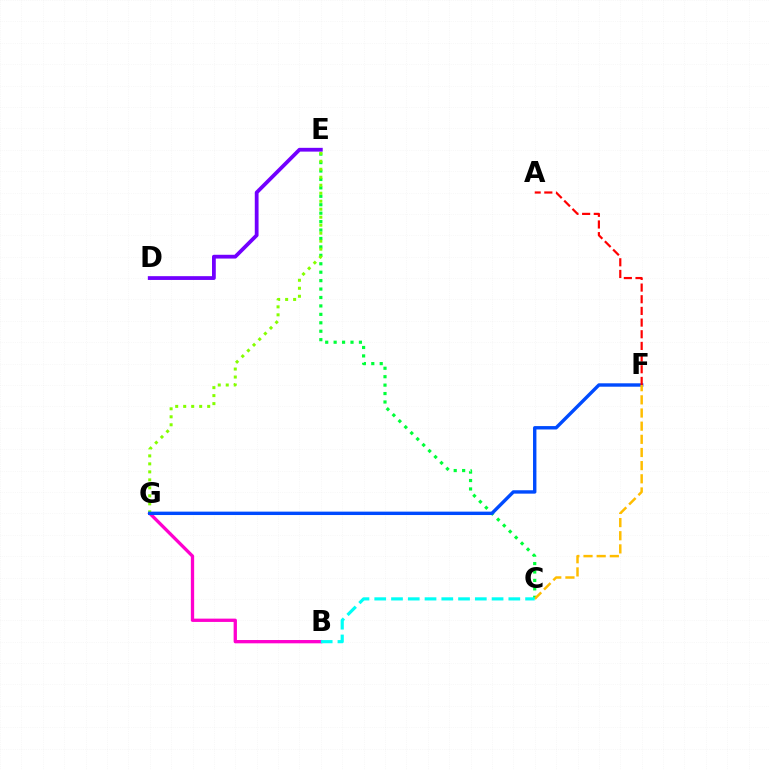{('C', 'E'): [{'color': '#00ff39', 'line_style': 'dotted', 'thickness': 2.29}], ('B', 'G'): [{'color': '#ff00cf', 'line_style': 'solid', 'thickness': 2.38}], ('E', 'G'): [{'color': '#84ff00', 'line_style': 'dotted', 'thickness': 2.17}], ('F', 'G'): [{'color': '#004bff', 'line_style': 'solid', 'thickness': 2.45}], ('A', 'F'): [{'color': '#ff0000', 'line_style': 'dashed', 'thickness': 1.59}], ('C', 'F'): [{'color': '#ffbd00', 'line_style': 'dashed', 'thickness': 1.79}], ('D', 'E'): [{'color': '#7200ff', 'line_style': 'solid', 'thickness': 2.72}], ('B', 'C'): [{'color': '#00fff6', 'line_style': 'dashed', 'thickness': 2.28}]}